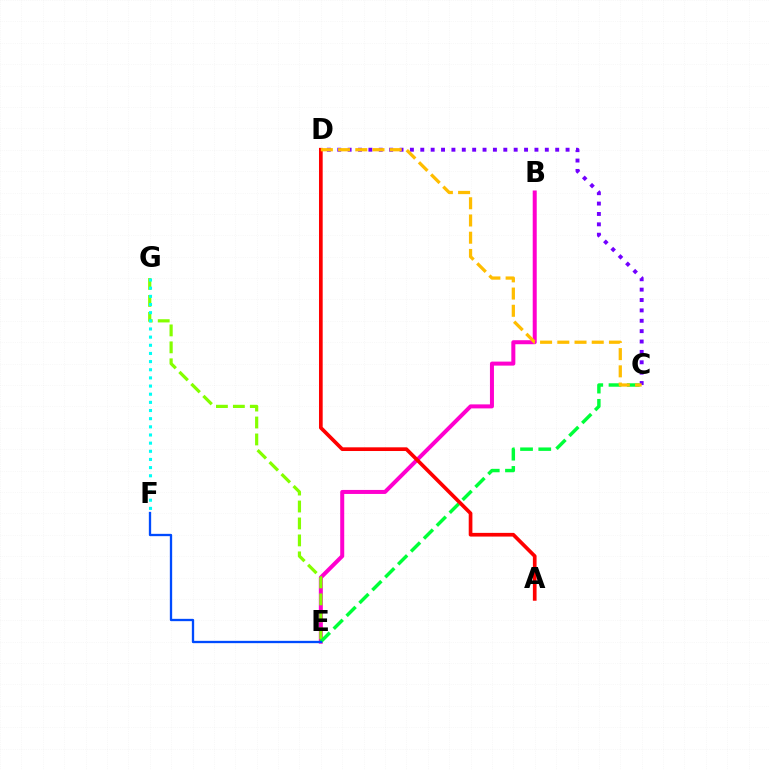{('B', 'E'): [{'color': '#ff00cf', 'line_style': 'solid', 'thickness': 2.89}], ('E', 'G'): [{'color': '#84ff00', 'line_style': 'dashed', 'thickness': 2.3}], ('C', 'E'): [{'color': '#00ff39', 'line_style': 'dashed', 'thickness': 2.48}], ('C', 'D'): [{'color': '#7200ff', 'line_style': 'dotted', 'thickness': 2.82}, {'color': '#ffbd00', 'line_style': 'dashed', 'thickness': 2.34}], ('A', 'D'): [{'color': '#ff0000', 'line_style': 'solid', 'thickness': 2.66}], ('F', 'G'): [{'color': '#00fff6', 'line_style': 'dotted', 'thickness': 2.22}], ('E', 'F'): [{'color': '#004bff', 'line_style': 'solid', 'thickness': 1.66}]}